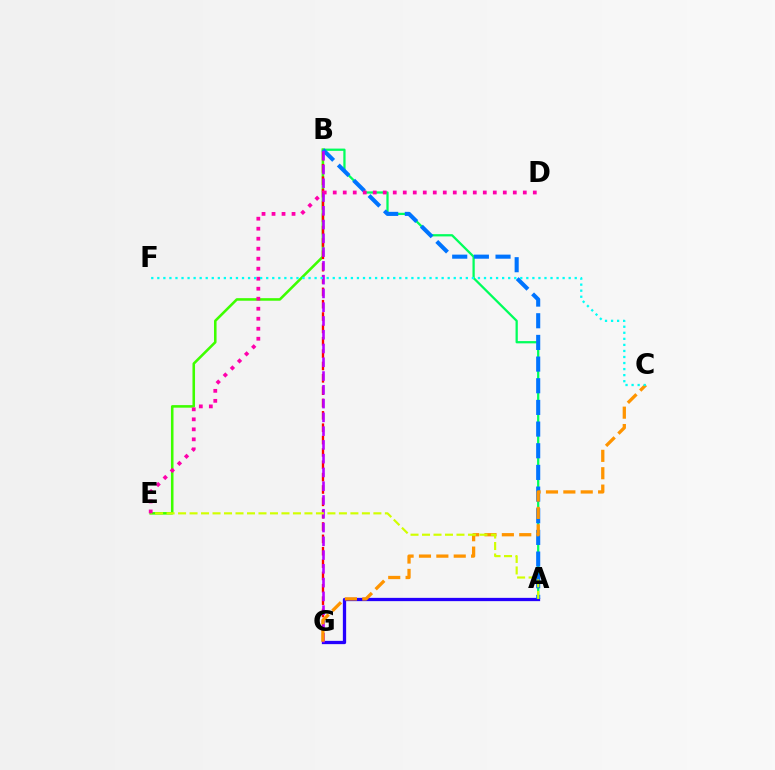{('A', 'B'): [{'color': '#00ff5c', 'line_style': 'solid', 'thickness': 1.63}, {'color': '#0074ff', 'line_style': 'dashed', 'thickness': 2.94}], ('B', 'E'): [{'color': '#3dff00', 'line_style': 'solid', 'thickness': 1.85}], ('B', 'G'): [{'color': '#ff0000', 'line_style': 'dashed', 'thickness': 1.68}, {'color': '#b900ff', 'line_style': 'dashed', 'thickness': 1.87}], ('A', 'G'): [{'color': '#2500ff', 'line_style': 'solid', 'thickness': 2.36}], ('C', 'G'): [{'color': '#ff9400', 'line_style': 'dashed', 'thickness': 2.36}], ('A', 'E'): [{'color': '#d1ff00', 'line_style': 'dashed', 'thickness': 1.56}], ('D', 'E'): [{'color': '#ff00ac', 'line_style': 'dotted', 'thickness': 2.72}], ('C', 'F'): [{'color': '#00fff6', 'line_style': 'dotted', 'thickness': 1.64}]}